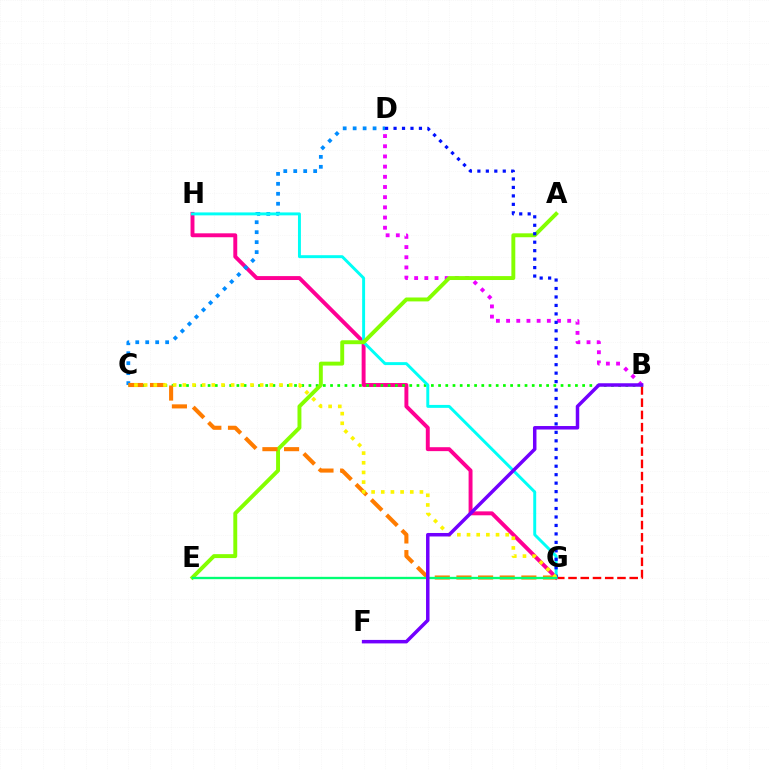{('G', 'H'): [{'color': '#ff0094', 'line_style': 'solid', 'thickness': 2.83}, {'color': '#00fff6', 'line_style': 'solid', 'thickness': 2.12}], ('B', 'D'): [{'color': '#ee00ff', 'line_style': 'dotted', 'thickness': 2.77}], ('B', 'G'): [{'color': '#ff0000', 'line_style': 'dashed', 'thickness': 1.66}], ('C', 'D'): [{'color': '#008cff', 'line_style': 'dotted', 'thickness': 2.71}], ('B', 'C'): [{'color': '#08ff00', 'line_style': 'dotted', 'thickness': 1.96}], ('A', 'E'): [{'color': '#84ff00', 'line_style': 'solid', 'thickness': 2.82}], ('C', 'G'): [{'color': '#ff7c00', 'line_style': 'dashed', 'thickness': 2.94}, {'color': '#fcf500', 'line_style': 'dotted', 'thickness': 2.63}], ('D', 'G'): [{'color': '#0010ff', 'line_style': 'dotted', 'thickness': 2.3}], ('E', 'G'): [{'color': '#00ff74', 'line_style': 'solid', 'thickness': 1.68}], ('B', 'F'): [{'color': '#7200ff', 'line_style': 'solid', 'thickness': 2.51}]}